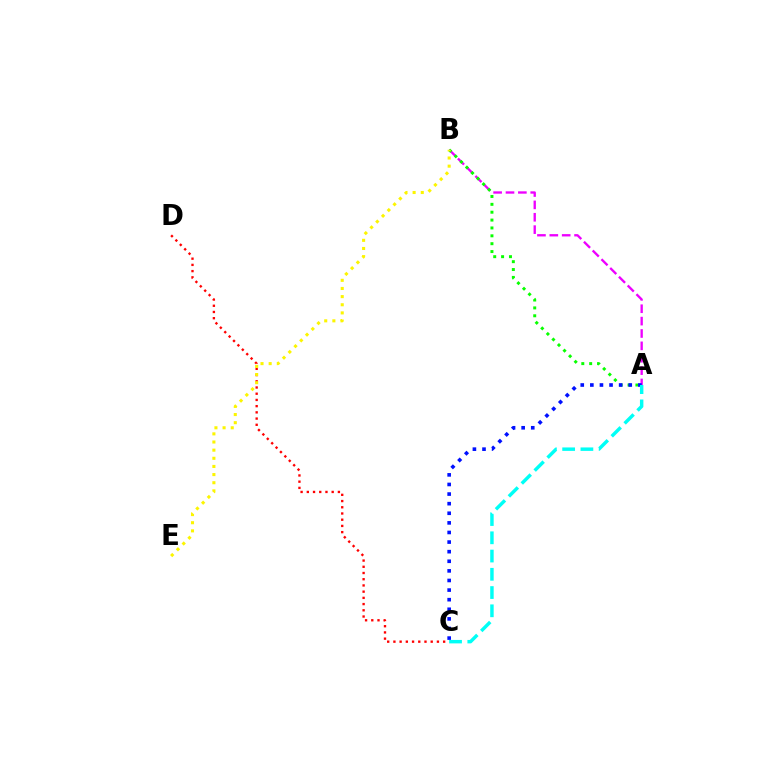{('A', 'B'): [{'color': '#ee00ff', 'line_style': 'dashed', 'thickness': 1.68}, {'color': '#08ff00', 'line_style': 'dotted', 'thickness': 2.14}], ('C', 'D'): [{'color': '#ff0000', 'line_style': 'dotted', 'thickness': 1.69}], ('B', 'E'): [{'color': '#fcf500', 'line_style': 'dotted', 'thickness': 2.21}], ('A', 'C'): [{'color': '#0010ff', 'line_style': 'dotted', 'thickness': 2.61}, {'color': '#00fff6', 'line_style': 'dashed', 'thickness': 2.48}]}